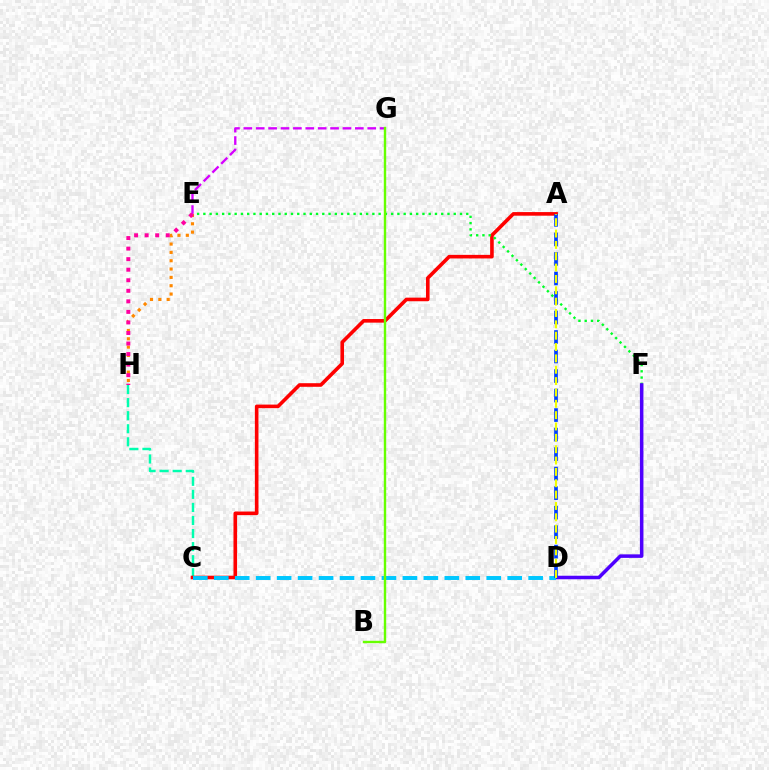{('C', 'H'): [{'color': '#00ffaf', 'line_style': 'dashed', 'thickness': 1.77}], ('A', 'C'): [{'color': '#ff0000', 'line_style': 'solid', 'thickness': 2.6}], ('E', 'F'): [{'color': '#00ff27', 'line_style': 'dotted', 'thickness': 1.7}], ('D', 'F'): [{'color': '#4f00ff', 'line_style': 'solid', 'thickness': 2.53}], ('E', 'H'): [{'color': '#ff8800', 'line_style': 'dotted', 'thickness': 2.26}, {'color': '#ff00a0', 'line_style': 'dotted', 'thickness': 2.87}], ('E', 'G'): [{'color': '#d600ff', 'line_style': 'dashed', 'thickness': 1.68}], ('C', 'D'): [{'color': '#00c7ff', 'line_style': 'dashed', 'thickness': 2.85}], ('B', 'G'): [{'color': '#66ff00', 'line_style': 'solid', 'thickness': 1.73}], ('A', 'D'): [{'color': '#003fff', 'line_style': 'dashed', 'thickness': 2.65}, {'color': '#eeff00', 'line_style': 'dashed', 'thickness': 1.54}]}